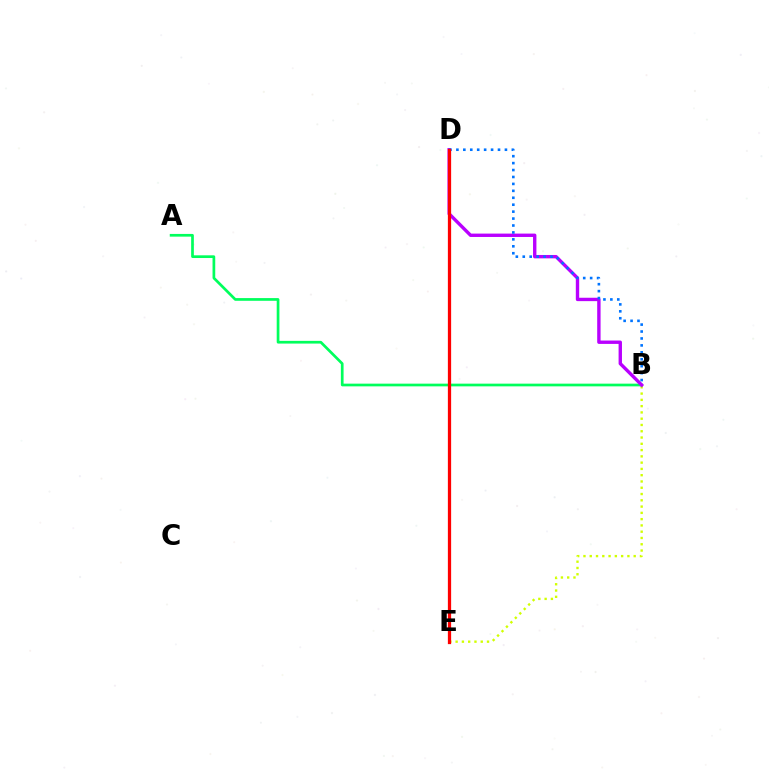{('B', 'E'): [{'color': '#d1ff00', 'line_style': 'dotted', 'thickness': 1.71}], ('A', 'B'): [{'color': '#00ff5c', 'line_style': 'solid', 'thickness': 1.95}], ('B', 'D'): [{'color': '#b900ff', 'line_style': 'solid', 'thickness': 2.43}, {'color': '#0074ff', 'line_style': 'dotted', 'thickness': 1.88}], ('D', 'E'): [{'color': '#ff0000', 'line_style': 'solid', 'thickness': 2.34}]}